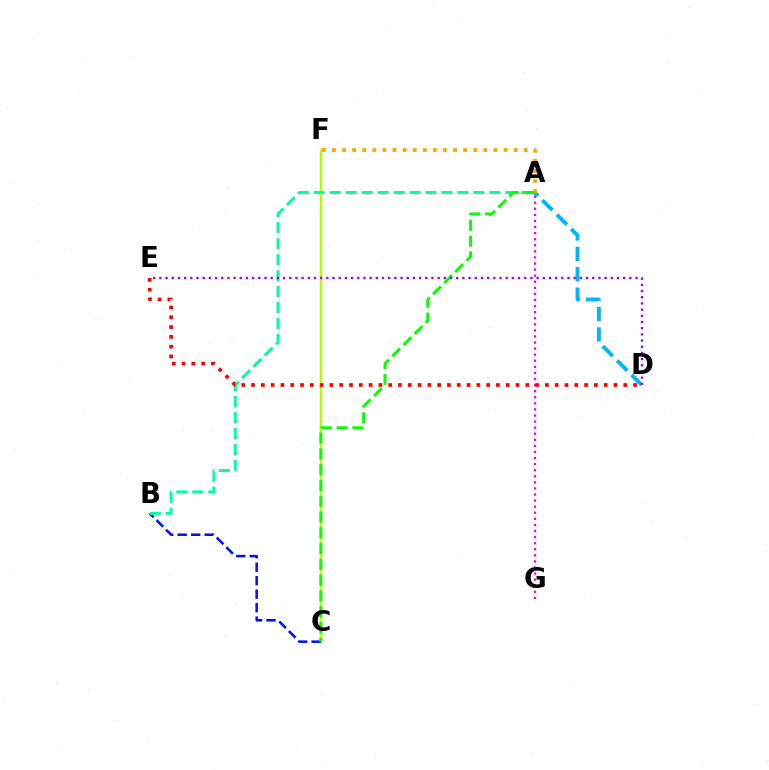{('C', 'F'): [{'color': '#b3ff00', 'line_style': 'solid', 'thickness': 1.8}], ('B', 'C'): [{'color': '#0010ff', 'line_style': 'dashed', 'thickness': 1.83}], ('A', 'D'): [{'color': '#00b5ff', 'line_style': 'dashed', 'thickness': 2.77}], ('A', 'G'): [{'color': '#ff00bd', 'line_style': 'dotted', 'thickness': 1.65}], ('A', 'F'): [{'color': '#ffa500', 'line_style': 'dotted', 'thickness': 2.74}], ('A', 'B'): [{'color': '#00ff9d', 'line_style': 'dashed', 'thickness': 2.17}], ('A', 'C'): [{'color': '#08ff00', 'line_style': 'dashed', 'thickness': 2.14}], ('D', 'E'): [{'color': '#9b00ff', 'line_style': 'dotted', 'thickness': 1.68}, {'color': '#ff0000', 'line_style': 'dotted', 'thickness': 2.66}]}